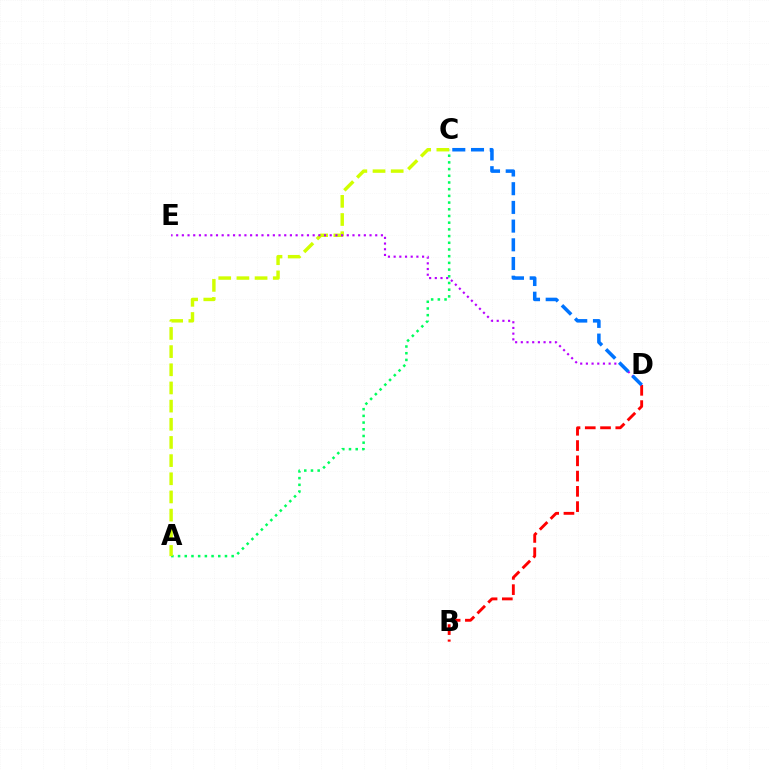{('A', 'C'): [{'color': '#00ff5c', 'line_style': 'dotted', 'thickness': 1.82}, {'color': '#d1ff00', 'line_style': 'dashed', 'thickness': 2.47}], ('B', 'D'): [{'color': '#ff0000', 'line_style': 'dashed', 'thickness': 2.07}], ('D', 'E'): [{'color': '#b900ff', 'line_style': 'dotted', 'thickness': 1.55}], ('C', 'D'): [{'color': '#0074ff', 'line_style': 'dashed', 'thickness': 2.54}]}